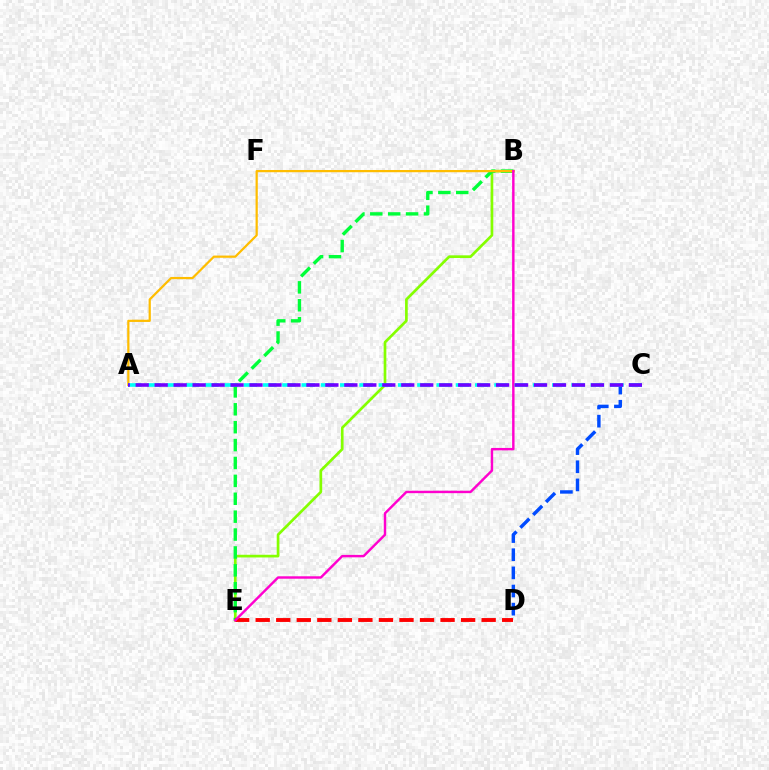{('C', 'D'): [{'color': '#004bff', 'line_style': 'dashed', 'thickness': 2.47}], ('B', 'E'): [{'color': '#84ff00', 'line_style': 'solid', 'thickness': 1.93}, {'color': '#00ff39', 'line_style': 'dashed', 'thickness': 2.43}, {'color': '#ff00cf', 'line_style': 'solid', 'thickness': 1.75}], ('A', 'B'): [{'color': '#ffbd00', 'line_style': 'solid', 'thickness': 1.6}], ('A', 'C'): [{'color': '#00fff6', 'line_style': 'dashed', 'thickness': 2.62}, {'color': '#7200ff', 'line_style': 'dashed', 'thickness': 2.58}], ('D', 'E'): [{'color': '#ff0000', 'line_style': 'dashed', 'thickness': 2.79}]}